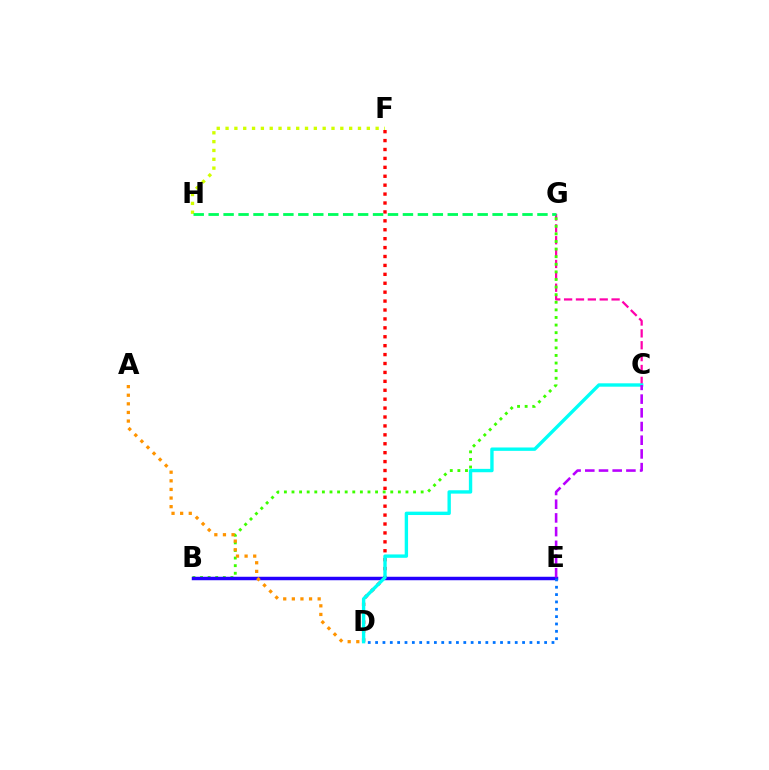{('C', 'G'): [{'color': '#ff00ac', 'line_style': 'dashed', 'thickness': 1.61}], ('D', 'F'): [{'color': '#ff0000', 'line_style': 'dotted', 'thickness': 2.42}], ('B', 'G'): [{'color': '#3dff00', 'line_style': 'dotted', 'thickness': 2.06}], ('B', 'E'): [{'color': '#2500ff', 'line_style': 'solid', 'thickness': 2.5}], ('A', 'D'): [{'color': '#ff9400', 'line_style': 'dotted', 'thickness': 2.34}], ('F', 'H'): [{'color': '#d1ff00', 'line_style': 'dotted', 'thickness': 2.4}], ('C', 'D'): [{'color': '#00fff6', 'line_style': 'solid', 'thickness': 2.43}], ('G', 'H'): [{'color': '#00ff5c', 'line_style': 'dashed', 'thickness': 2.03}], ('C', 'E'): [{'color': '#b900ff', 'line_style': 'dashed', 'thickness': 1.86}], ('D', 'E'): [{'color': '#0074ff', 'line_style': 'dotted', 'thickness': 2.0}]}